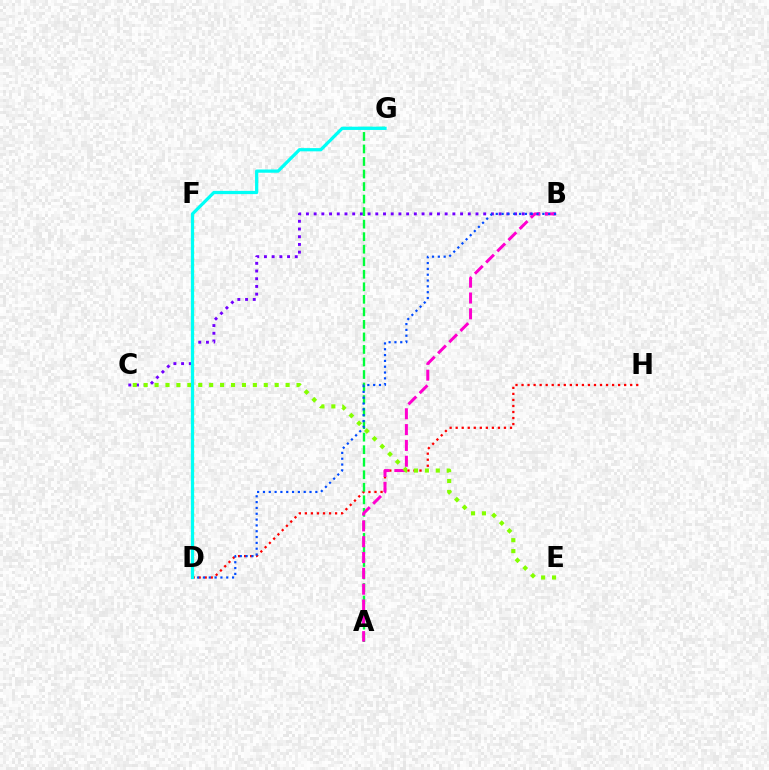{('D', 'F'): [{'color': '#ffbd00', 'line_style': 'dotted', 'thickness': 1.69}], ('D', 'H'): [{'color': '#ff0000', 'line_style': 'dotted', 'thickness': 1.64}], ('B', 'C'): [{'color': '#7200ff', 'line_style': 'dotted', 'thickness': 2.09}], ('A', 'G'): [{'color': '#00ff39', 'line_style': 'dashed', 'thickness': 1.7}], ('A', 'B'): [{'color': '#ff00cf', 'line_style': 'dashed', 'thickness': 2.15}], ('B', 'D'): [{'color': '#004bff', 'line_style': 'dotted', 'thickness': 1.58}], ('C', 'E'): [{'color': '#84ff00', 'line_style': 'dotted', 'thickness': 2.97}], ('D', 'G'): [{'color': '#00fff6', 'line_style': 'solid', 'thickness': 2.33}]}